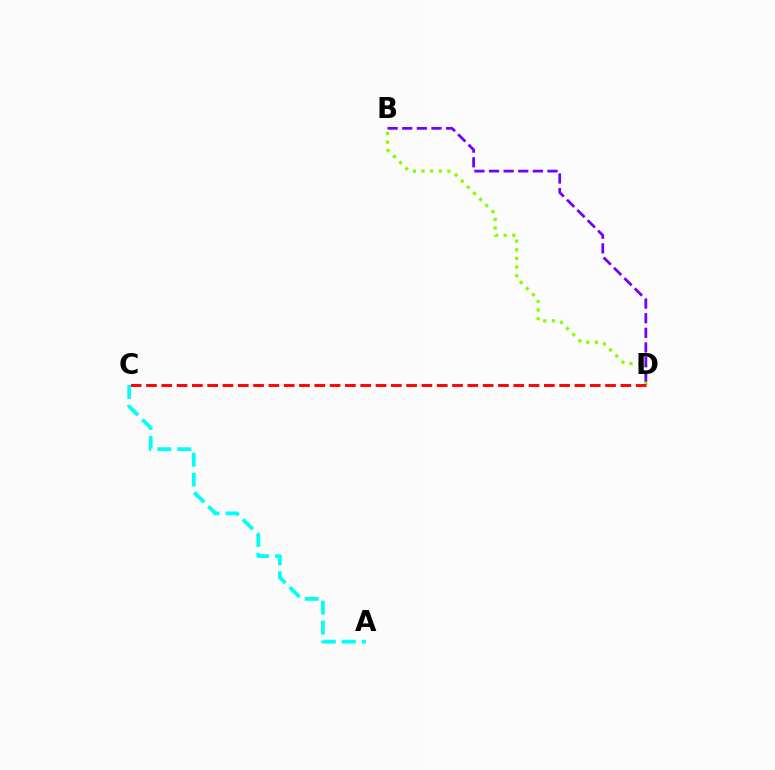{('B', 'D'): [{'color': '#84ff00', 'line_style': 'dotted', 'thickness': 2.35}, {'color': '#7200ff', 'line_style': 'dashed', 'thickness': 1.99}], ('C', 'D'): [{'color': '#ff0000', 'line_style': 'dashed', 'thickness': 2.08}], ('A', 'C'): [{'color': '#00fff6', 'line_style': 'dashed', 'thickness': 2.71}]}